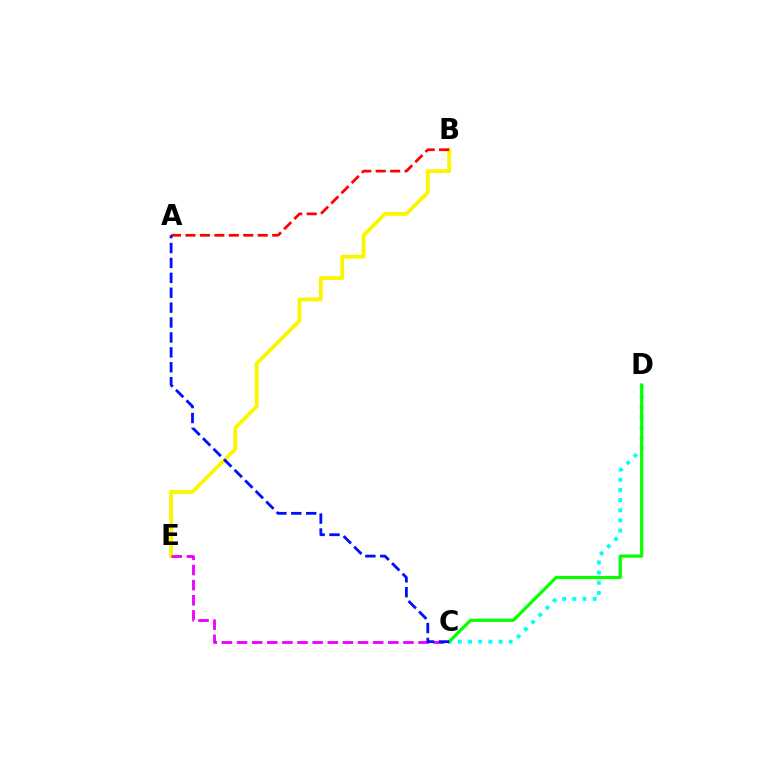{('B', 'E'): [{'color': '#fcf500', 'line_style': 'solid', 'thickness': 2.75}], ('C', 'D'): [{'color': '#00fff6', 'line_style': 'dotted', 'thickness': 2.76}, {'color': '#08ff00', 'line_style': 'solid', 'thickness': 2.32}], ('C', 'E'): [{'color': '#ee00ff', 'line_style': 'dashed', 'thickness': 2.05}], ('A', 'B'): [{'color': '#ff0000', 'line_style': 'dashed', 'thickness': 1.96}], ('A', 'C'): [{'color': '#0010ff', 'line_style': 'dashed', 'thickness': 2.02}]}